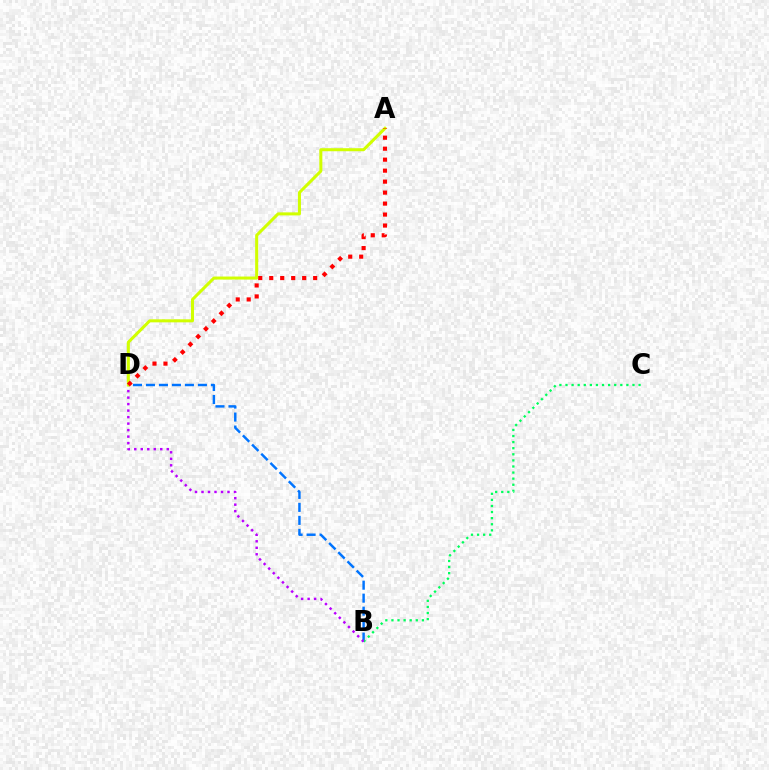{('B', 'D'): [{'color': '#0074ff', 'line_style': 'dashed', 'thickness': 1.76}, {'color': '#b900ff', 'line_style': 'dotted', 'thickness': 1.77}], ('B', 'C'): [{'color': '#00ff5c', 'line_style': 'dotted', 'thickness': 1.65}], ('A', 'D'): [{'color': '#d1ff00', 'line_style': 'solid', 'thickness': 2.18}, {'color': '#ff0000', 'line_style': 'dotted', 'thickness': 2.98}]}